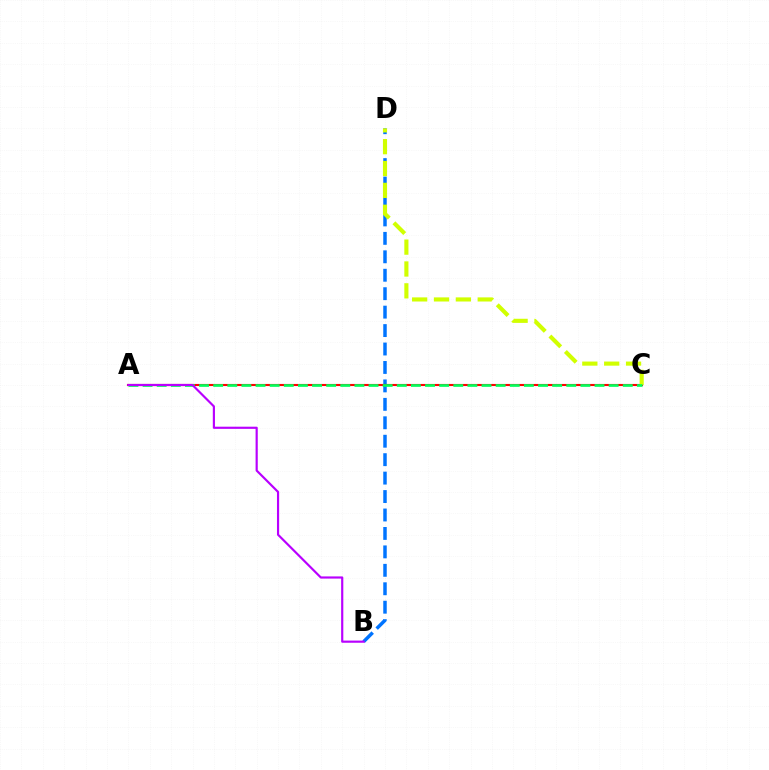{('B', 'D'): [{'color': '#0074ff', 'line_style': 'dashed', 'thickness': 2.51}], ('A', 'C'): [{'color': '#ff0000', 'line_style': 'solid', 'thickness': 1.53}, {'color': '#00ff5c', 'line_style': 'dashed', 'thickness': 1.92}], ('C', 'D'): [{'color': '#d1ff00', 'line_style': 'dashed', 'thickness': 2.97}], ('A', 'B'): [{'color': '#b900ff', 'line_style': 'solid', 'thickness': 1.56}]}